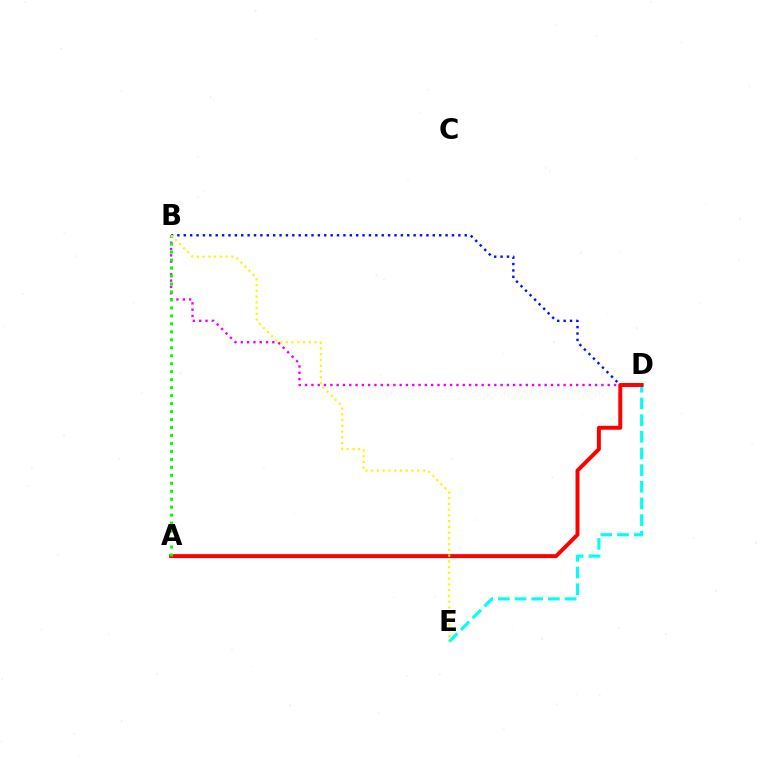{('D', 'E'): [{'color': '#00fff6', 'line_style': 'dashed', 'thickness': 2.26}], ('B', 'D'): [{'color': '#0010ff', 'line_style': 'dotted', 'thickness': 1.73}, {'color': '#ee00ff', 'line_style': 'dotted', 'thickness': 1.71}], ('A', 'D'): [{'color': '#ff0000', 'line_style': 'solid', 'thickness': 2.84}], ('A', 'B'): [{'color': '#08ff00', 'line_style': 'dotted', 'thickness': 2.17}], ('B', 'E'): [{'color': '#fcf500', 'line_style': 'dotted', 'thickness': 1.56}]}